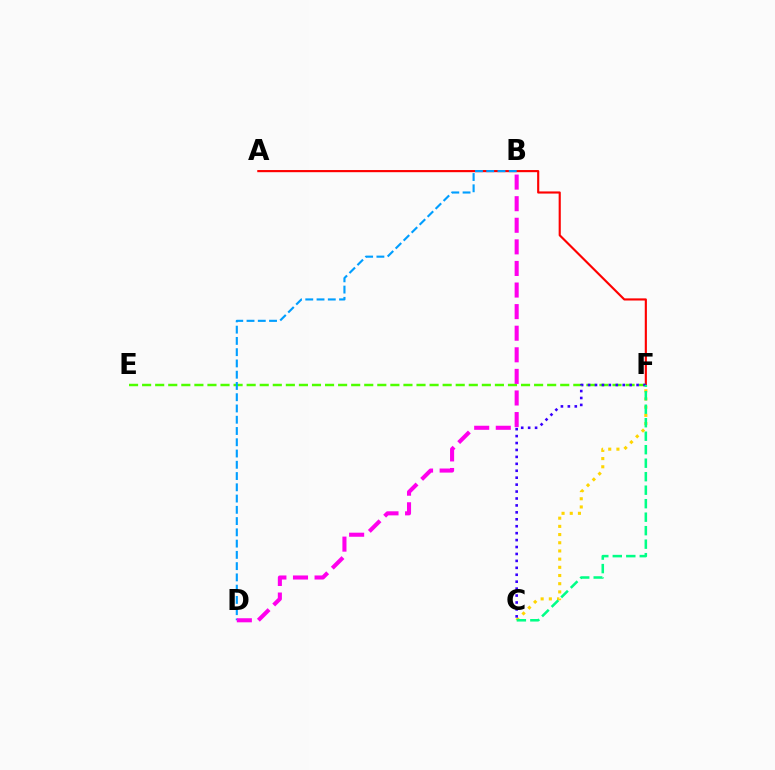{('C', 'F'): [{'color': '#ffd500', 'line_style': 'dotted', 'thickness': 2.23}, {'color': '#3700ff', 'line_style': 'dotted', 'thickness': 1.88}, {'color': '#00ff86', 'line_style': 'dashed', 'thickness': 1.83}], ('A', 'F'): [{'color': '#ff0000', 'line_style': 'solid', 'thickness': 1.54}], ('E', 'F'): [{'color': '#4fff00', 'line_style': 'dashed', 'thickness': 1.78}], ('B', 'D'): [{'color': '#009eff', 'line_style': 'dashed', 'thickness': 1.53}, {'color': '#ff00ed', 'line_style': 'dashed', 'thickness': 2.93}]}